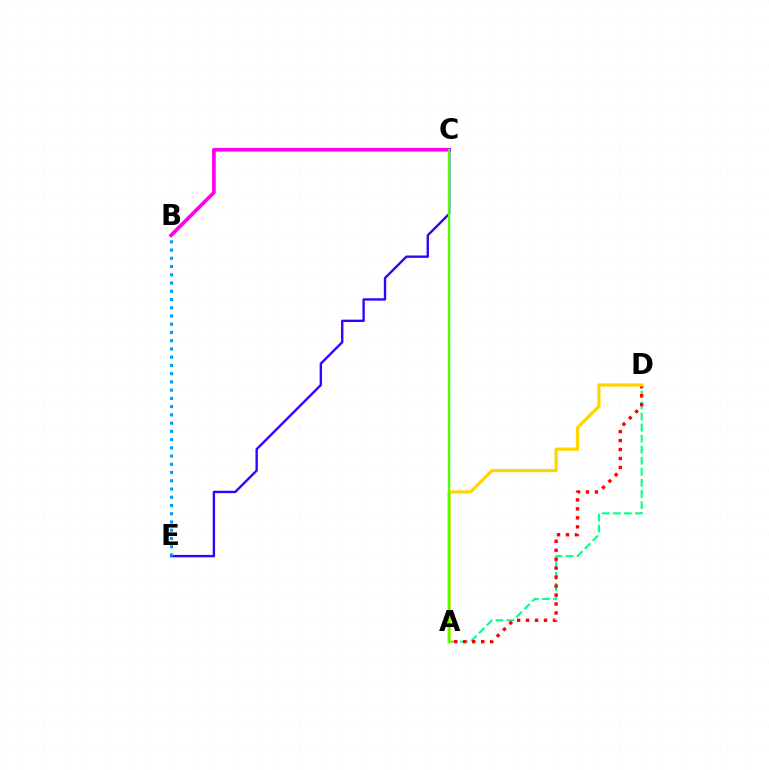{('B', 'C'): [{'color': '#ff00ed', 'line_style': 'solid', 'thickness': 2.64}], ('A', 'D'): [{'color': '#00ff86', 'line_style': 'dashed', 'thickness': 1.5}, {'color': '#ff0000', 'line_style': 'dotted', 'thickness': 2.43}, {'color': '#ffd500', 'line_style': 'solid', 'thickness': 2.32}], ('C', 'E'): [{'color': '#3700ff', 'line_style': 'solid', 'thickness': 1.71}], ('A', 'C'): [{'color': '#4fff00', 'line_style': 'solid', 'thickness': 1.71}], ('B', 'E'): [{'color': '#009eff', 'line_style': 'dotted', 'thickness': 2.24}]}